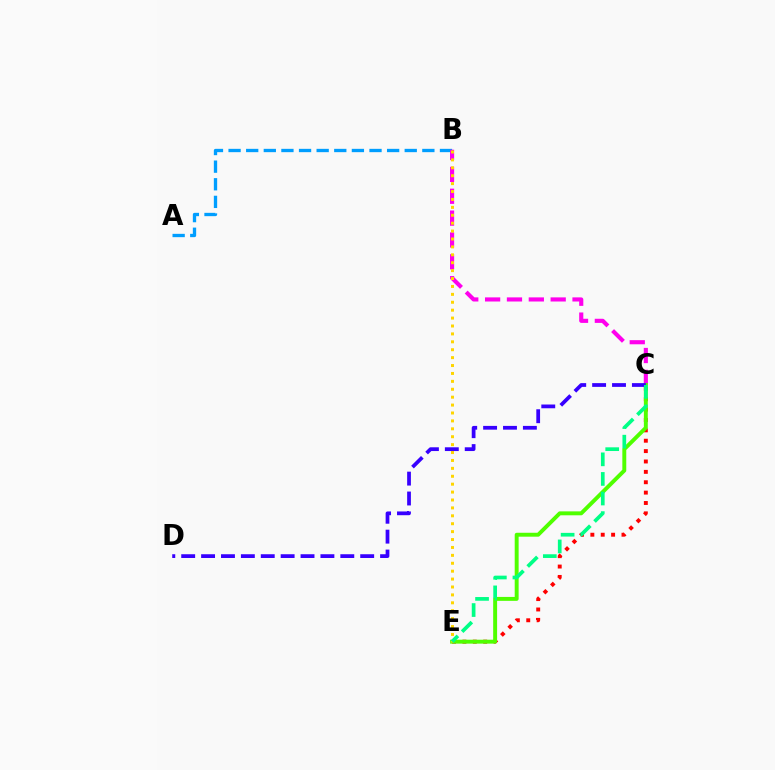{('A', 'B'): [{'color': '#009eff', 'line_style': 'dashed', 'thickness': 2.39}], ('C', 'E'): [{'color': '#ff0000', 'line_style': 'dotted', 'thickness': 2.82}, {'color': '#4fff00', 'line_style': 'solid', 'thickness': 2.82}, {'color': '#00ff86', 'line_style': 'dashed', 'thickness': 2.66}], ('B', 'C'): [{'color': '#ff00ed', 'line_style': 'dashed', 'thickness': 2.97}], ('B', 'E'): [{'color': '#ffd500', 'line_style': 'dotted', 'thickness': 2.15}], ('C', 'D'): [{'color': '#3700ff', 'line_style': 'dashed', 'thickness': 2.7}]}